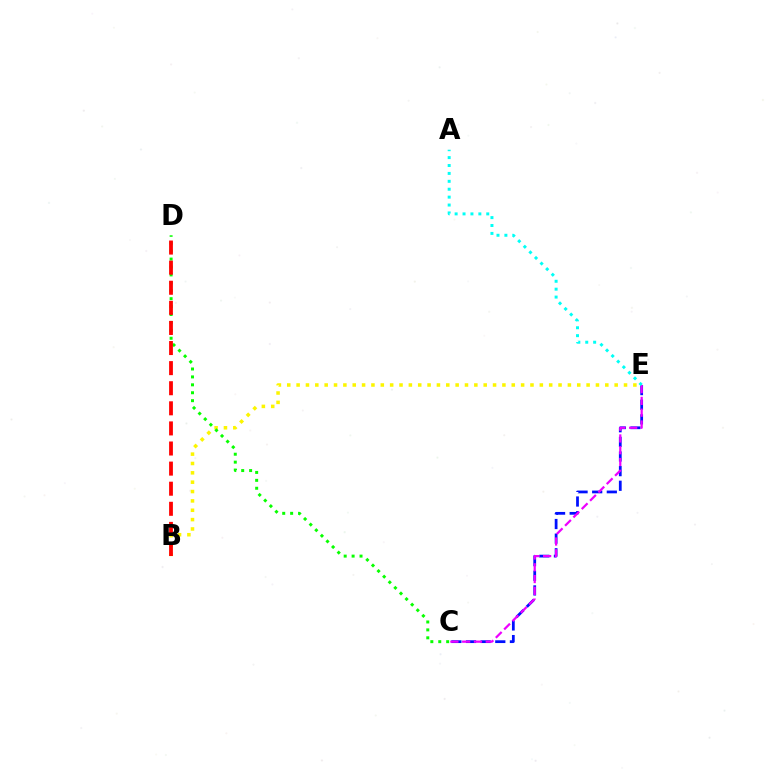{('B', 'E'): [{'color': '#fcf500', 'line_style': 'dotted', 'thickness': 2.54}], ('C', 'E'): [{'color': '#0010ff', 'line_style': 'dashed', 'thickness': 1.99}, {'color': '#ee00ff', 'line_style': 'dashed', 'thickness': 1.6}], ('C', 'D'): [{'color': '#08ff00', 'line_style': 'dotted', 'thickness': 2.15}], ('B', 'D'): [{'color': '#ff0000', 'line_style': 'dashed', 'thickness': 2.73}], ('A', 'E'): [{'color': '#00fff6', 'line_style': 'dotted', 'thickness': 2.15}]}